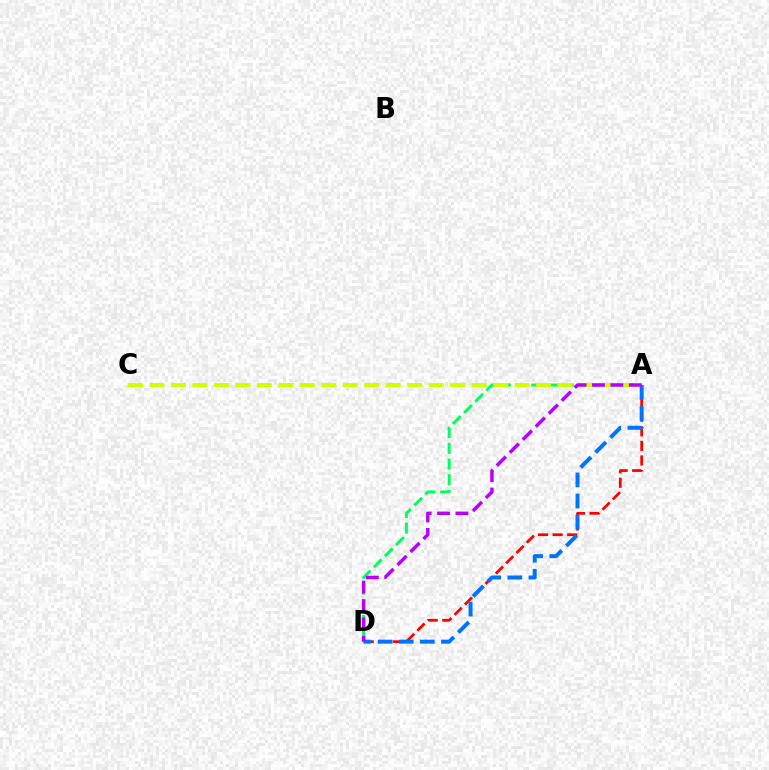{('A', 'D'): [{'color': '#ff0000', 'line_style': 'dashed', 'thickness': 1.98}, {'color': '#00ff5c', 'line_style': 'dashed', 'thickness': 2.14}, {'color': '#0074ff', 'line_style': 'dashed', 'thickness': 2.87}, {'color': '#b900ff', 'line_style': 'dashed', 'thickness': 2.5}], ('A', 'C'): [{'color': '#d1ff00', 'line_style': 'dashed', 'thickness': 2.92}]}